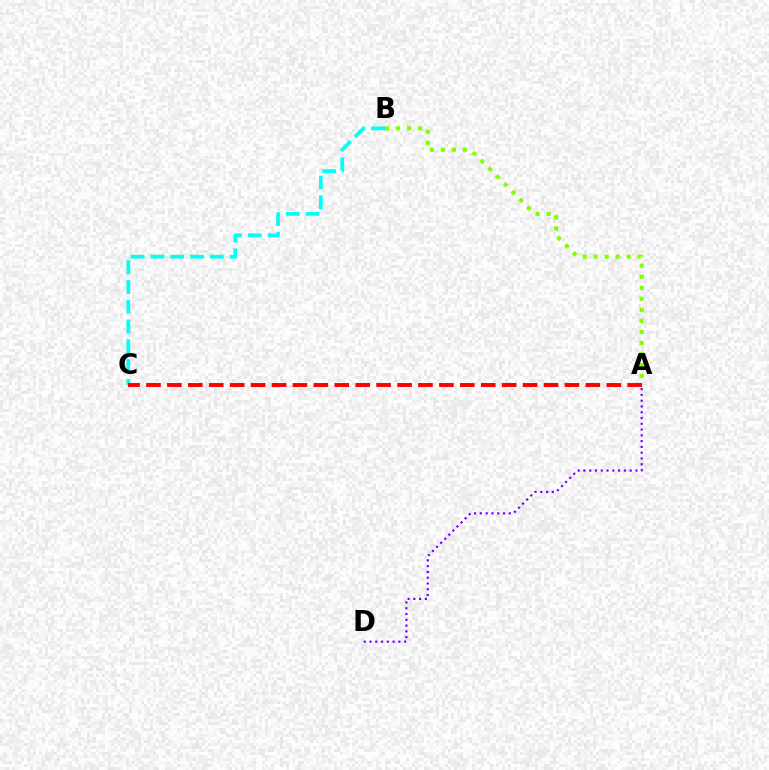{('B', 'C'): [{'color': '#00fff6', 'line_style': 'dashed', 'thickness': 2.69}], ('A', 'D'): [{'color': '#7200ff', 'line_style': 'dotted', 'thickness': 1.57}], ('A', 'C'): [{'color': '#ff0000', 'line_style': 'dashed', 'thickness': 2.84}], ('A', 'B'): [{'color': '#84ff00', 'line_style': 'dotted', 'thickness': 3.0}]}